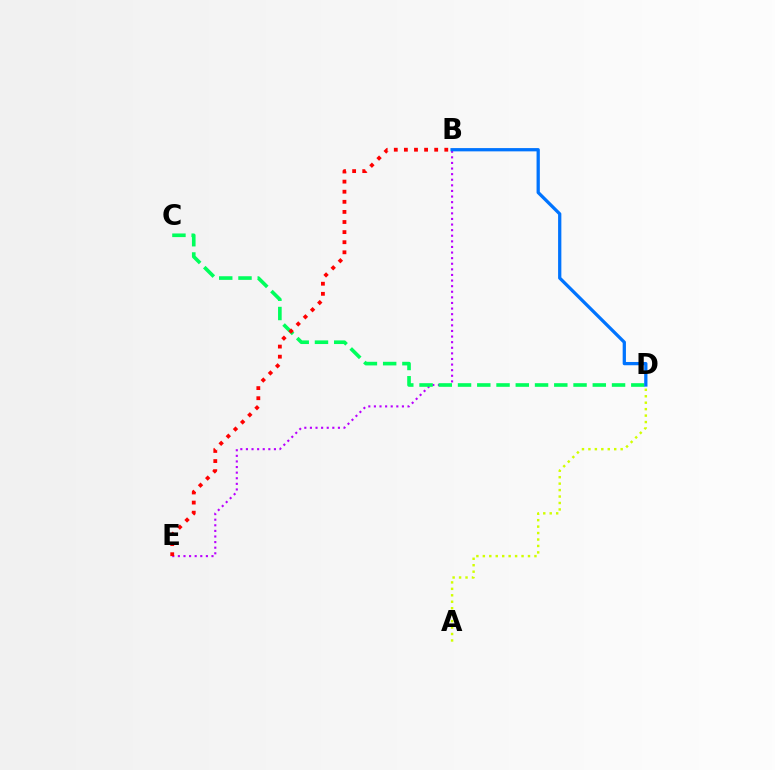{('A', 'D'): [{'color': '#d1ff00', 'line_style': 'dotted', 'thickness': 1.75}], ('B', 'E'): [{'color': '#b900ff', 'line_style': 'dotted', 'thickness': 1.52}, {'color': '#ff0000', 'line_style': 'dotted', 'thickness': 2.74}], ('C', 'D'): [{'color': '#00ff5c', 'line_style': 'dashed', 'thickness': 2.62}], ('B', 'D'): [{'color': '#0074ff', 'line_style': 'solid', 'thickness': 2.35}]}